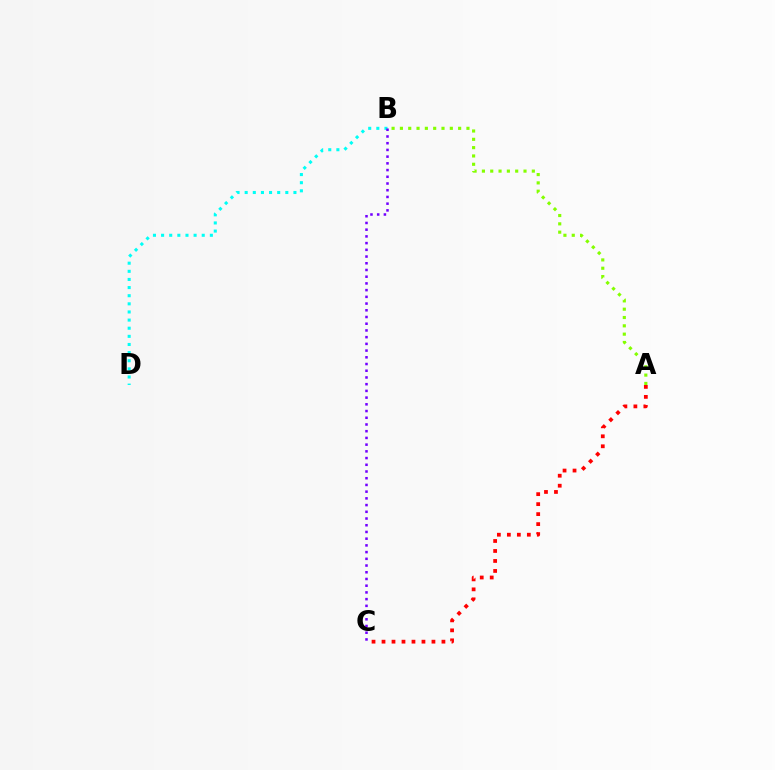{('A', 'B'): [{'color': '#84ff00', 'line_style': 'dotted', 'thickness': 2.26}], ('B', 'D'): [{'color': '#00fff6', 'line_style': 'dotted', 'thickness': 2.21}], ('B', 'C'): [{'color': '#7200ff', 'line_style': 'dotted', 'thickness': 1.83}], ('A', 'C'): [{'color': '#ff0000', 'line_style': 'dotted', 'thickness': 2.71}]}